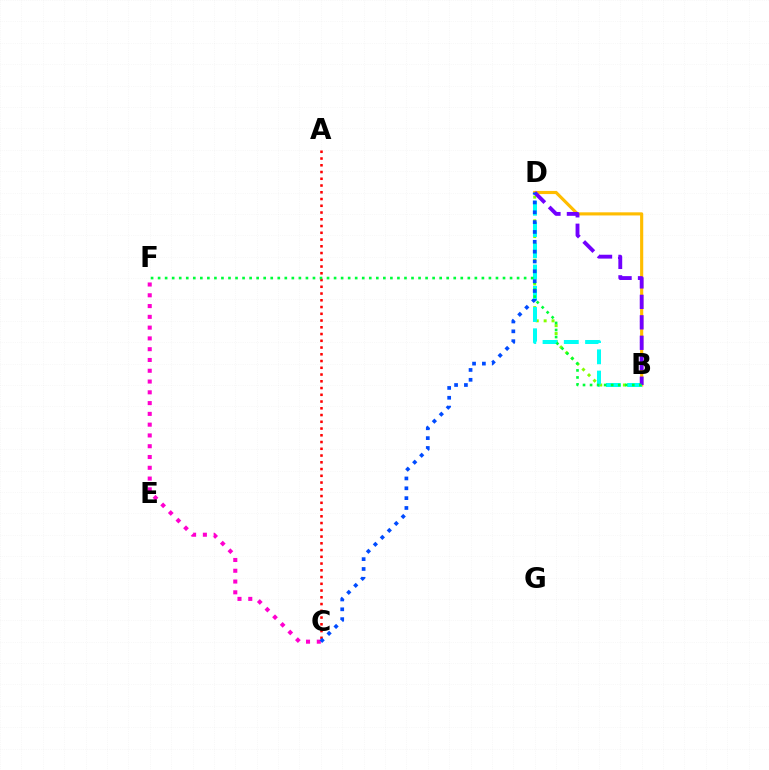{('C', 'F'): [{'color': '#ff00cf', 'line_style': 'dotted', 'thickness': 2.93}], ('B', 'D'): [{'color': '#ffbd00', 'line_style': 'solid', 'thickness': 2.26}, {'color': '#84ff00', 'line_style': 'dotted', 'thickness': 2.14}, {'color': '#00fff6', 'line_style': 'dashed', 'thickness': 2.89}, {'color': '#7200ff', 'line_style': 'dashed', 'thickness': 2.78}], ('A', 'C'): [{'color': '#ff0000', 'line_style': 'dotted', 'thickness': 1.83}], ('B', 'F'): [{'color': '#00ff39', 'line_style': 'dotted', 'thickness': 1.91}], ('C', 'D'): [{'color': '#004bff', 'line_style': 'dotted', 'thickness': 2.67}]}